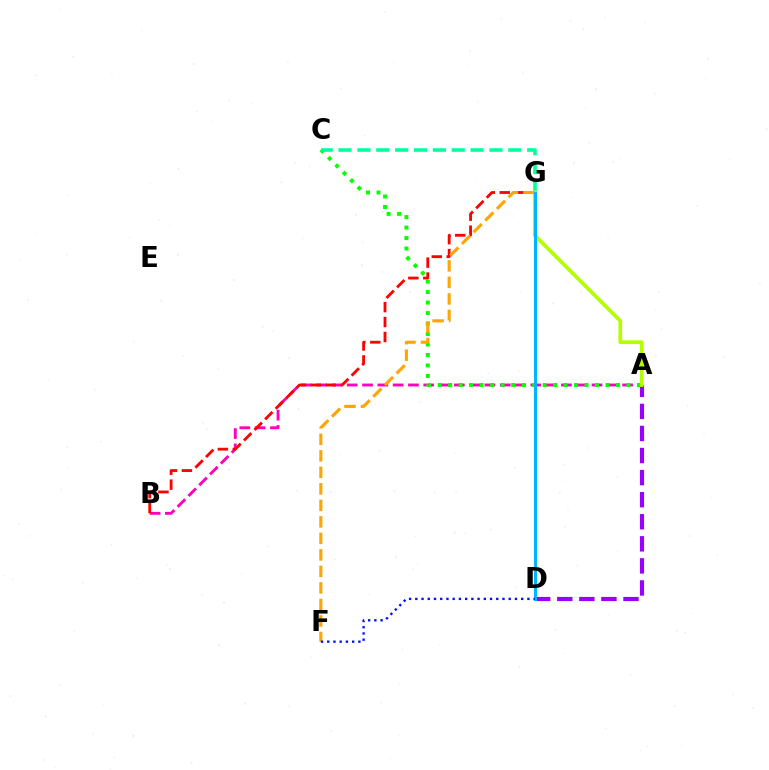{('A', 'B'): [{'color': '#ff00bd', 'line_style': 'dashed', 'thickness': 2.08}], ('A', 'C'): [{'color': '#08ff00', 'line_style': 'dotted', 'thickness': 2.85}], ('C', 'G'): [{'color': '#00ff9d', 'line_style': 'dashed', 'thickness': 2.56}], ('A', 'D'): [{'color': '#9b00ff', 'line_style': 'dashed', 'thickness': 3.0}], ('B', 'G'): [{'color': '#ff0000', 'line_style': 'dashed', 'thickness': 2.03}], ('A', 'G'): [{'color': '#b3ff00', 'line_style': 'solid', 'thickness': 2.68}], ('F', 'G'): [{'color': '#ffa500', 'line_style': 'dashed', 'thickness': 2.24}], ('D', 'G'): [{'color': '#00b5ff', 'line_style': 'solid', 'thickness': 2.21}], ('D', 'F'): [{'color': '#0010ff', 'line_style': 'dotted', 'thickness': 1.69}]}